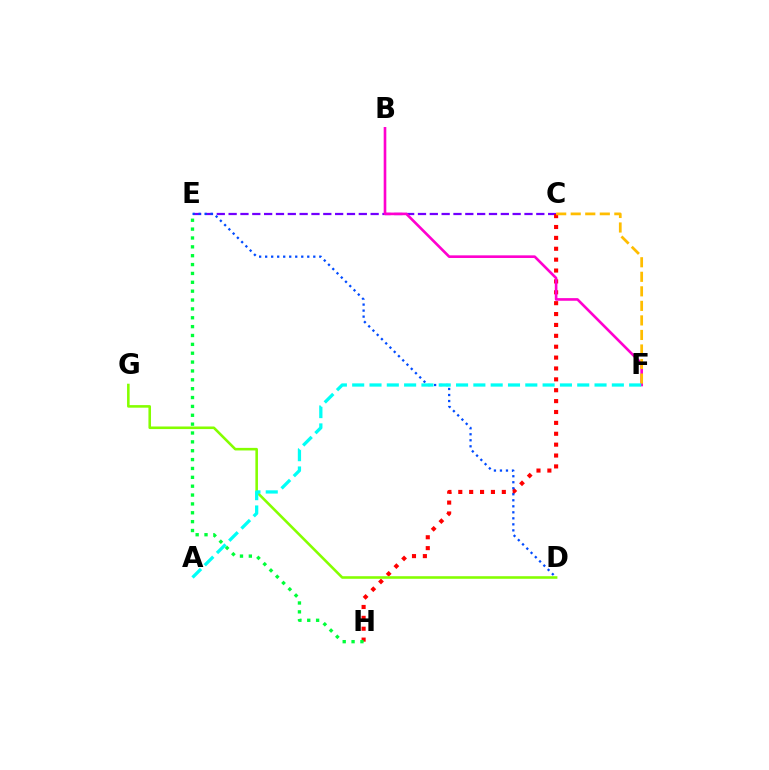{('C', 'E'): [{'color': '#7200ff', 'line_style': 'dashed', 'thickness': 1.61}], ('C', 'H'): [{'color': '#ff0000', 'line_style': 'dotted', 'thickness': 2.96}], ('D', 'E'): [{'color': '#004bff', 'line_style': 'dotted', 'thickness': 1.63}], ('D', 'G'): [{'color': '#84ff00', 'line_style': 'solid', 'thickness': 1.86}], ('B', 'F'): [{'color': '#ff00cf', 'line_style': 'solid', 'thickness': 1.89}], ('C', 'F'): [{'color': '#ffbd00', 'line_style': 'dashed', 'thickness': 1.98}], ('A', 'F'): [{'color': '#00fff6', 'line_style': 'dashed', 'thickness': 2.35}], ('E', 'H'): [{'color': '#00ff39', 'line_style': 'dotted', 'thickness': 2.41}]}